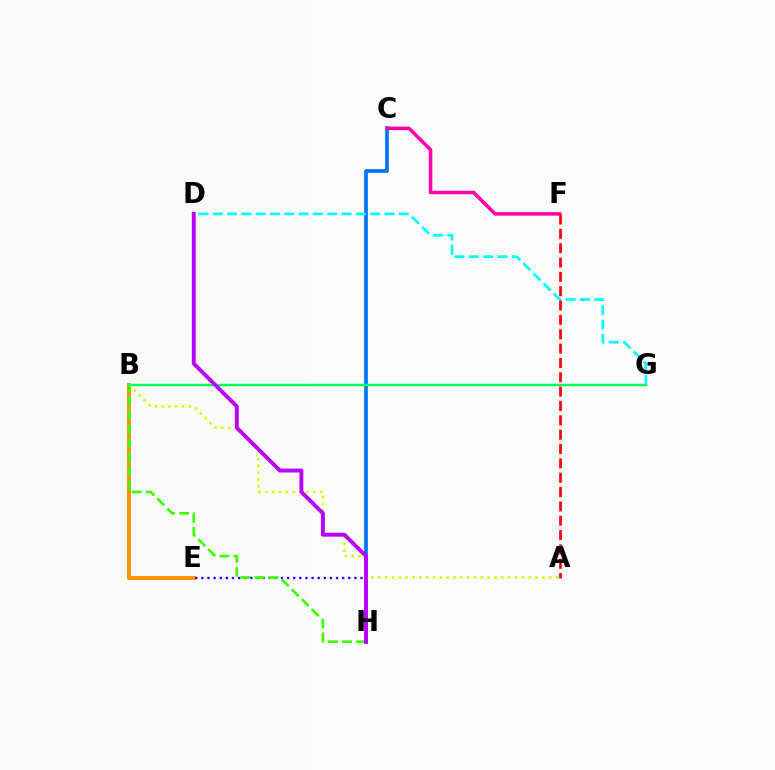{('B', 'E'): [{'color': '#ff9400', 'line_style': 'solid', 'thickness': 2.88}], ('C', 'H'): [{'color': '#0074ff', 'line_style': 'solid', 'thickness': 2.65}], ('D', 'G'): [{'color': '#00fff6', 'line_style': 'dashed', 'thickness': 1.94}], ('E', 'H'): [{'color': '#2500ff', 'line_style': 'dotted', 'thickness': 1.66}], ('B', 'G'): [{'color': '#00ff5c', 'line_style': 'solid', 'thickness': 1.79}], ('C', 'F'): [{'color': '#ff00ac', 'line_style': 'solid', 'thickness': 2.52}], ('A', 'B'): [{'color': '#d1ff00', 'line_style': 'dotted', 'thickness': 1.86}], ('B', 'H'): [{'color': '#3dff00', 'line_style': 'dashed', 'thickness': 1.91}], ('D', 'H'): [{'color': '#b900ff', 'line_style': 'solid', 'thickness': 2.81}], ('A', 'F'): [{'color': '#ff0000', 'line_style': 'dashed', 'thickness': 1.95}]}